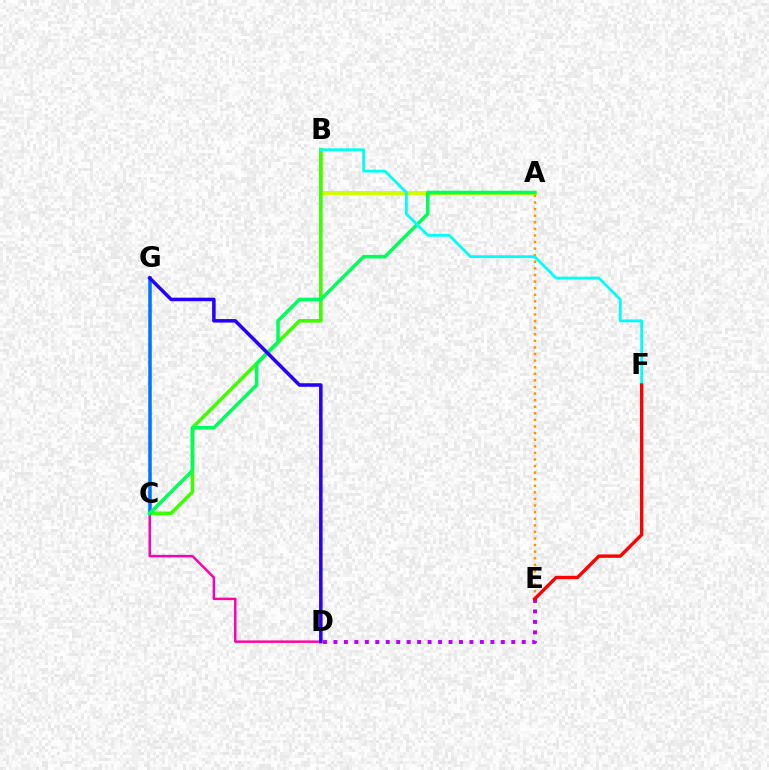{('A', 'B'): [{'color': '#d1ff00', 'line_style': 'solid', 'thickness': 2.86}], ('B', 'C'): [{'color': '#3dff00', 'line_style': 'solid', 'thickness': 2.58}], ('A', 'E'): [{'color': '#ff9400', 'line_style': 'dotted', 'thickness': 1.79}], ('C', 'G'): [{'color': '#0074ff', 'line_style': 'solid', 'thickness': 2.54}], ('C', 'D'): [{'color': '#ff00ac', 'line_style': 'solid', 'thickness': 1.78}], ('A', 'C'): [{'color': '#00ff5c', 'line_style': 'solid', 'thickness': 2.56}], ('B', 'F'): [{'color': '#00fff6', 'line_style': 'solid', 'thickness': 2.02}], ('D', 'E'): [{'color': '#b900ff', 'line_style': 'dotted', 'thickness': 2.84}], ('D', 'G'): [{'color': '#2500ff', 'line_style': 'solid', 'thickness': 2.53}], ('E', 'F'): [{'color': '#ff0000', 'line_style': 'solid', 'thickness': 2.43}]}